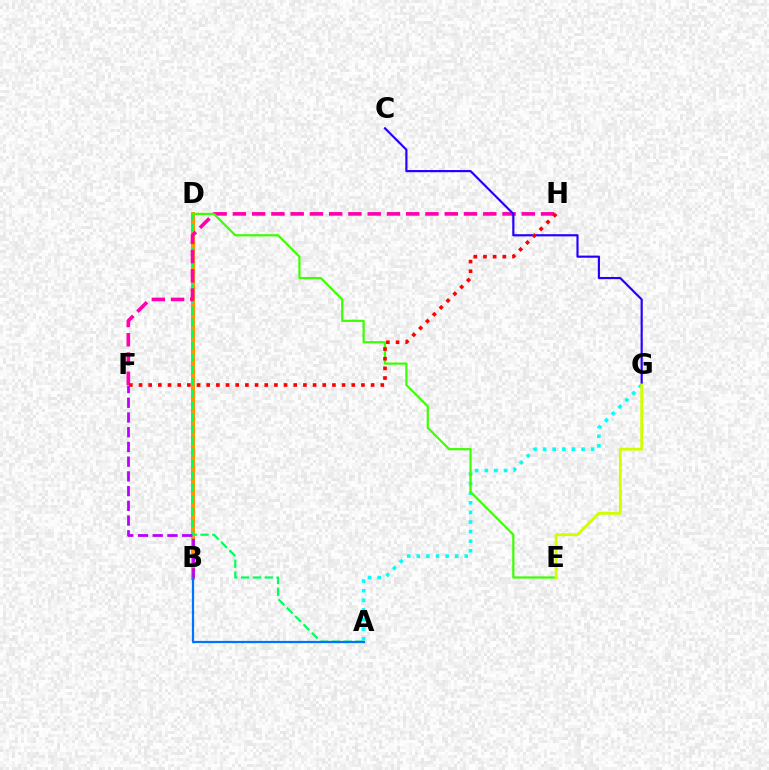{('B', 'D'): [{'color': '#ff9400', 'line_style': 'solid', 'thickness': 2.93}], ('A', 'D'): [{'color': '#00ff5c', 'line_style': 'dashed', 'thickness': 1.6}], ('A', 'G'): [{'color': '#00fff6', 'line_style': 'dotted', 'thickness': 2.61}], ('F', 'H'): [{'color': '#ff00ac', 'line_style': 'dashed', 'thickness': 2.62}, {'color': '#ff0000', 'line_style': 'dotted', 'thickness': 2.63}], ('D', 'E'): [{'color': '#3dff00', 'line_style': 'solid', 'thickness': 1.59}], ('B', 'F'): [{'color': '#b900ff', 'line_style': 'dashed', 'thickness': 2.0}], ('A', 'B'): [{'color': '#0074ff', 'line_style': 'solid', 'thickness': 1.61}], ('C', 'G'): [{'color': '#2500ff', 'line_style': 'solid', 'thickness': 1.56}], ('E', 'G'): [{'color': '#d1ff00', 'line_style': 'solid', 'thickness': 2.04}]}